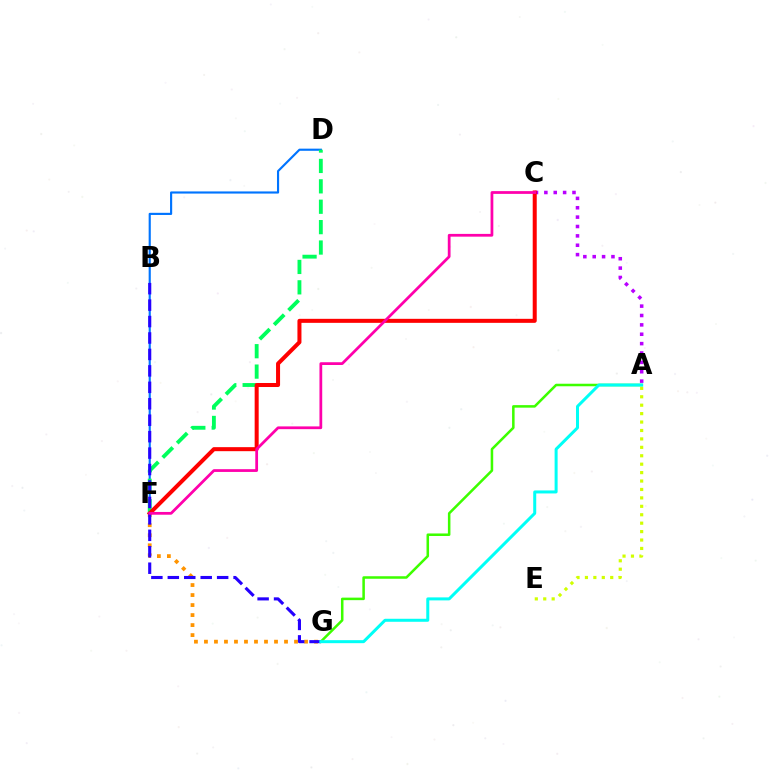{('F', 'G'): [{'color': '#ff9400', 'line_style': 'dotted', 'thickness': 2.72}], ('A', 'C'): [{'color': '#b900ff', 'line_style': 'dotted', 'thickness': 2.55}], ('D', 'F'): [{'color': '#0074ff', 'line_style': 'solid', 'thickness': 1.55}, {'color': '#00ff5c', 'line_style': 'dashed', 'thickness': 2.77}], ('A', 'E'): [{'color': '#d1ff00', 'line_style': 'dotted', 'thickness': 2.29}], ('A', 'G'): [{'color': '#3dff00', 'line_style': 'solid', 'thickness': 1.82}, {'color': '#00fff6', 'line_style': 'solid', 'thickness': 2.16}], ('C', 'F'): [{'color': '#ff0000', 'line_style': 'solid', 'thickness': 2.89}, {'color': '#ff00ac', 'line_style': 'solid', 'thickness': 1.99}], ('B', 'G'): [{'color': '#2500ff', 'line_style': 'dashed', 'thickness': 2.23}]}